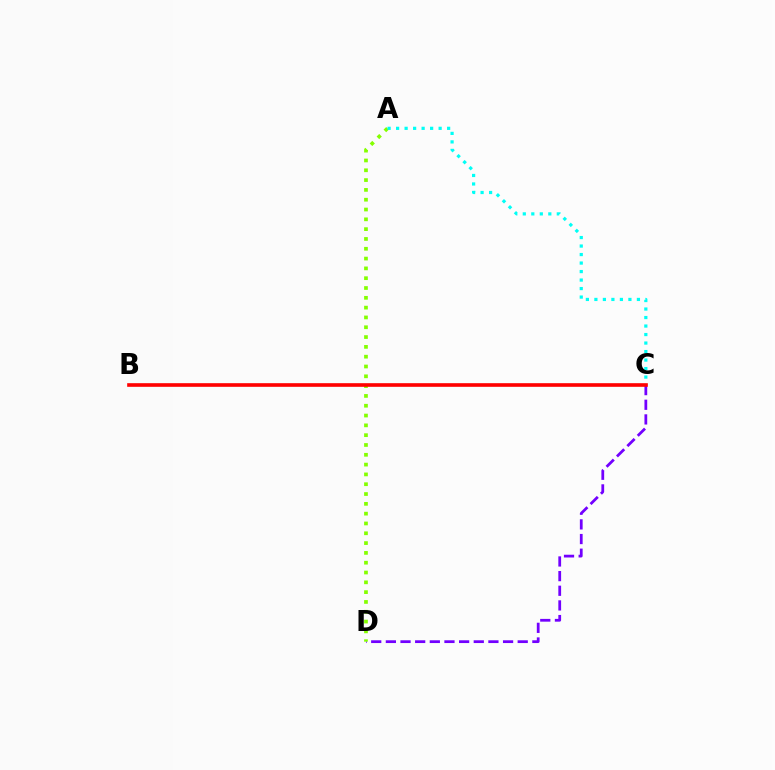{('C', 'D'): [{'color': '#7200ff', 'line_style': 'dashed', 'thickness': 1.99}], ('A', 'D'): [{'color': '#84ff00', 'line_style': 'dotted', 'thickness': 2.67}], ('A', 'C'): [{'color': '#00fff6', 'line_style': 'dotted', 'thickness': 2.31}], ('B', 'C'): [{'color': '#ff0000', 'line_style': 'solid', 'thickness': 2.61}]}